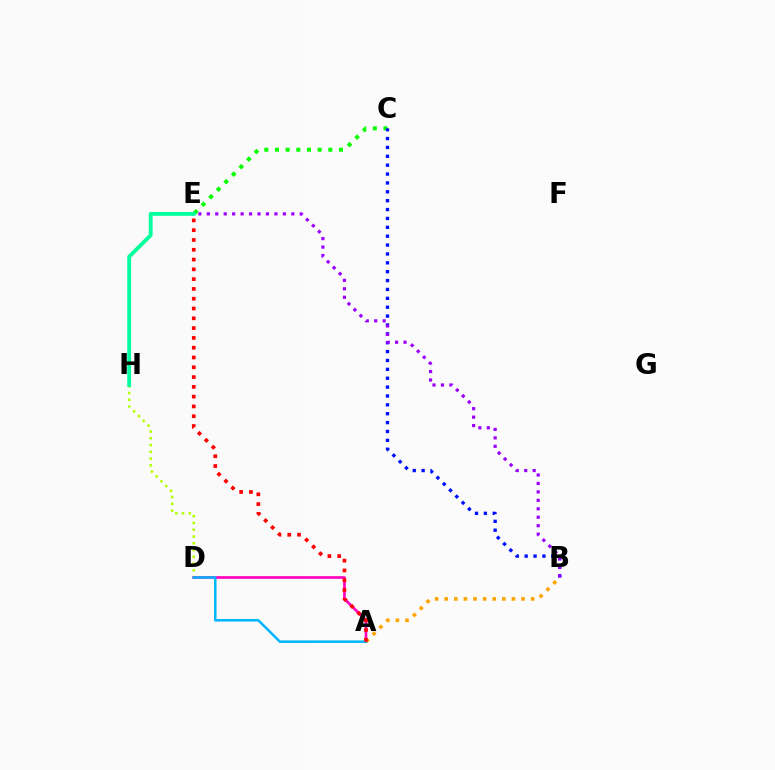{('D', 'H'): [{'color': '#b3ff00', 'line_style': 'dotted', 'thickness': 1.84}], ('C', 'E'): [{'color': '#08ff00', 'line_style': 'dotted', 'thickness': 2.9}], ('A', 'D'): [{'color': '#ff00bd', 'line_style': 'solid', 'thickness': 1.92}, {'color': '#00b5ff', 'line_style': 'solid', 'thickness': 1.8}], ('A', 'B'): [{'color': '#ffa500', 'line_style': 'dotted', 'thickness': 2.61}], ('E', 'H'): [{'color': '#00ff9d', 'line_style': 'solid', 'thickness': 2.76}], ('A', 'E'): [{'color': '#ff0000', 'line_style': 'dotted', 'thickness': 2.66}], ('B', 'C'): [{'color': '#0010ff', 'line_style': 'dotted', 'thickness': 2.41}], ('B', 'E'): [{'color': '#9b00ff', 'line_style': 'dotted', 'thickness': 2.3}]}